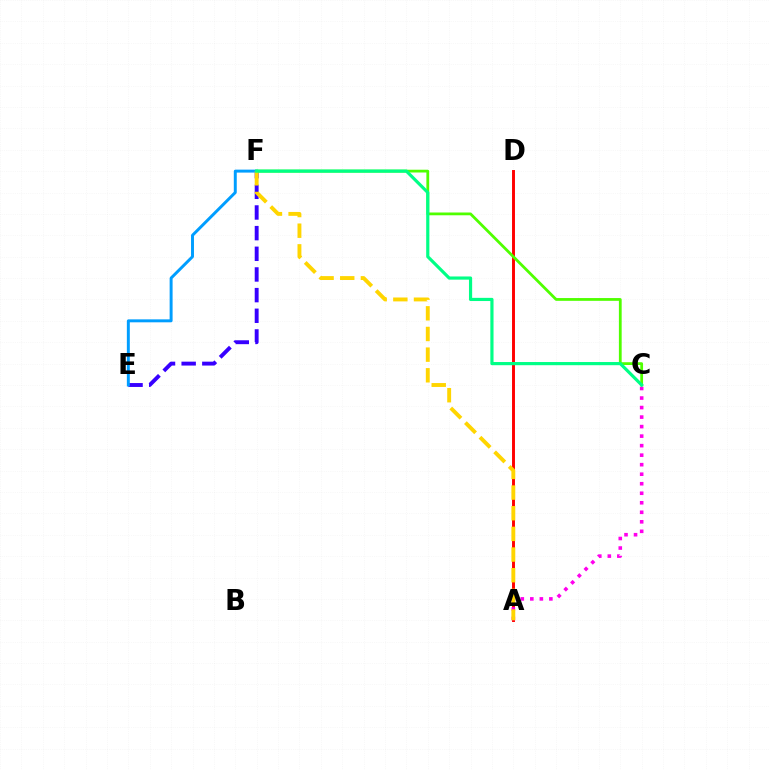{('E', 'F'): [{'color': '#3700ff', 'line_style': 'dashed', 'thickness': 2.81}, {'color': '#009eff', 'line_style': 'solid', 'thickness': 2.13}], ('A', 'D'): [{'color': '#ff0000', 'line_style': 'solid', 'thickness': 2.11}], ('C', 'F'): [{'color': '#4fff00', 'line_style': 'solid', 'thickness': 2.0}, {'color': '#00ff86', 'line_style': 'solid', 'thickness': 2.29}], ('A', 'C'): [{'color': '#ff00ed', 'line_style': 'dotted', 'thickness': 2.59}], ('A', 'F'): [{'color': '#ffd500', 'line_style': 'dashed', 'thickness': 2.81}]}